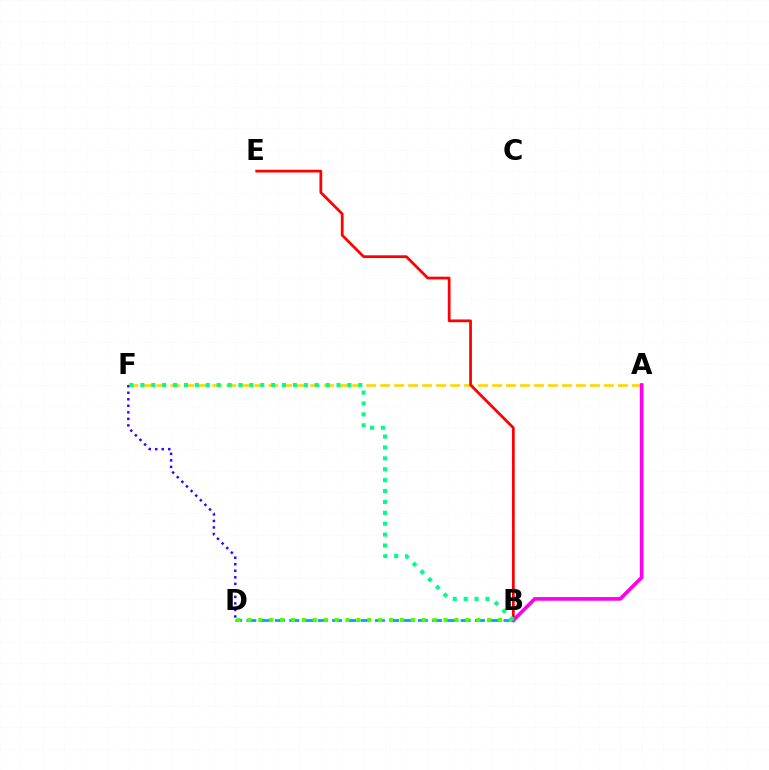{('B', 'D'): [{'color': '#009eff', 'line_style': 'dashed', 'thickness': 1.94}, {'color': '#4fff00', 'line_style': 'dotted', 'thickness': 2.96}], ('A', 'F'): [{'color': '#ffd500', 'line_style': 'dashed', 'thickness': 1.9}], ('B', 'E'): [{'color': '#ff0000', 'line_style': 'solid', 'thickness': 1.98}], ('A', 'B'): [{'color': '#ff00ed', 'line_style': 'solid', 'thickness': 2.64}], ('D', 'F'): [{'color': '#3700ff', 'line_style': 'dotted', 'thickness': 1.77}], ('B', 'F'): [{'color': '#00ff86', 'line_style': 'dotted', 'thickness': 2.96}]}